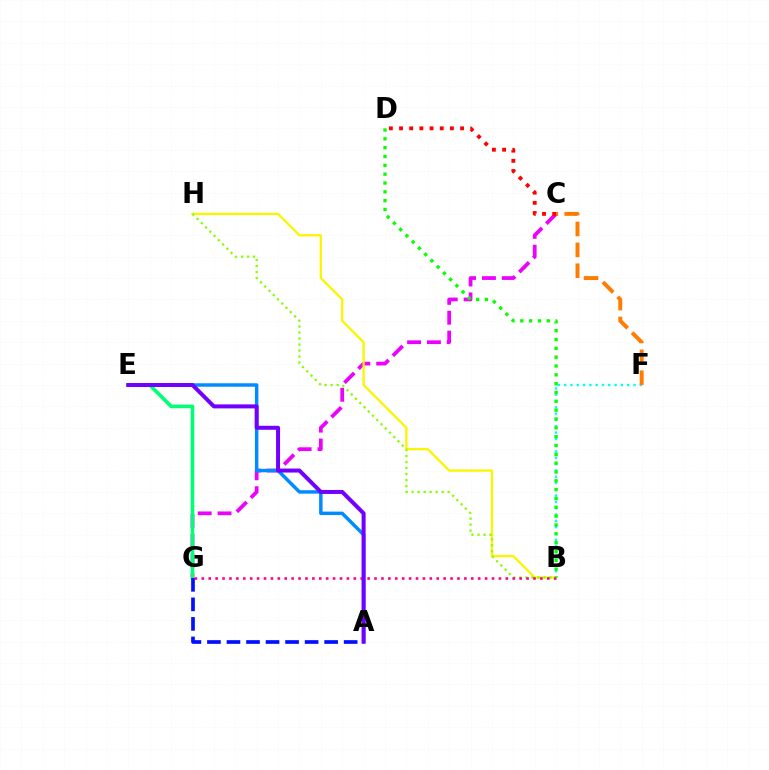{('C', 'G'): [{'color': '#ee00ff', 'line_style': 'dashed', 'thickness': 2.7}], ('B', 'F'): [{'color': '#00fff6', 'line_style': 'dotted', 'thickness': 1.71}], ('A', 'E'): [{'color': '#008cff', 'line_style': 'solid', 'thickness': 2.5}, {'color': '#7200ff', 'line_style': 'solid', 'thickness': 2.88}], ('E', 'G'): [{'color': '#00ff74', 'line_style': 'solid', 'thickness': 2.61}], ('A', 'G'): [{'color': '#0010ff', 'line_style': 'dashed', 'thickness': 2.65}], ('B', 'H'): [{'color': '#fcf500', 'line_style': 'solid', 'thickness': 1.65}, {'color': '#84ff00', 'line_style': 'dotted', 'thickness': 1.63}], ('C', 'F'): [{'color': '#ff7c00', 'line_style': 'dashed', 'thickness': 2.84}], ('B', 'G'): [{'color': '#ff0094', 'line_style': 'dotted', 'thickness': 1.88}], ('B', 'D'): [{'color': '#08ff00', 'line_style': 'dotted', 'thickness': 2.4}], ('C', 'D'): [{'color': '#ff0000', 'line_style': 'dotted', 'thickness': 2.76}]}